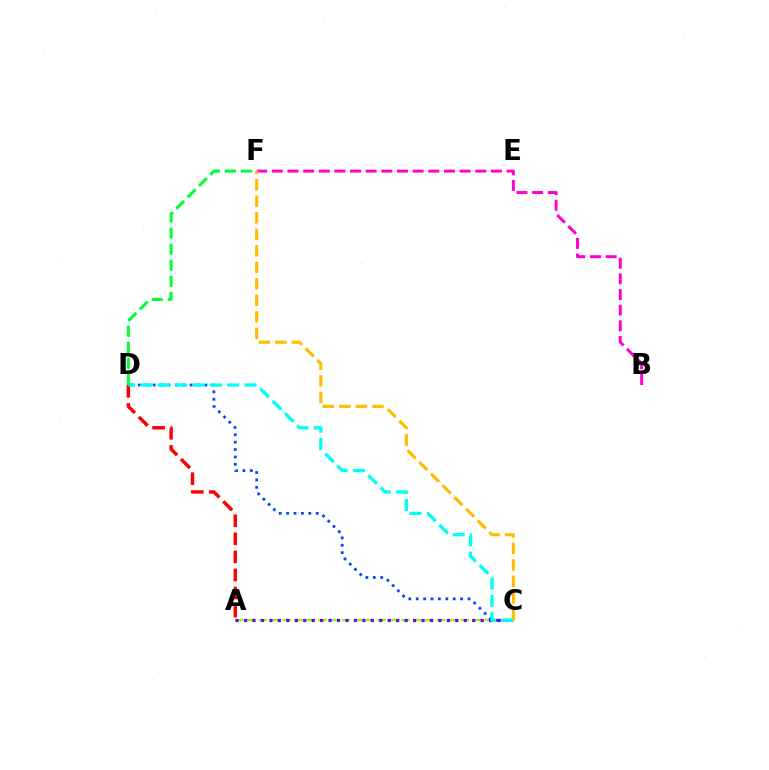{('A', 'C'): [{'color': '#84ff00', 'line_style': 'dashed', 'thickness': 1.61}, {'color': '#7200ff', 'line_style': 'dotted', 'thickness': 2.3}], ('A', 'D'): [{'color': '#ff0000', 'line_style': 'dashed', 'thickness': 2.45}], ('C', 'D'): [{'color': '#004bff', 'line_style': 'dotted', 'thickness': 2.01}, {'color': '#00fff6', 'line_style': 'dashed', 'thickness': 2.36}], ('B', 'F'): [{'color': '#ff00cf', 'line_style': 'dashed', 'thickness': 2.13}], ('C', 'F'): [{'color': '#ffbd00', 'line_style': 'dashed', 'thickness': 2.24}], ('D', 'F'): [{'color': '#00ff39', 'line_style': 'dashed', 'thickness': 2.18}]}